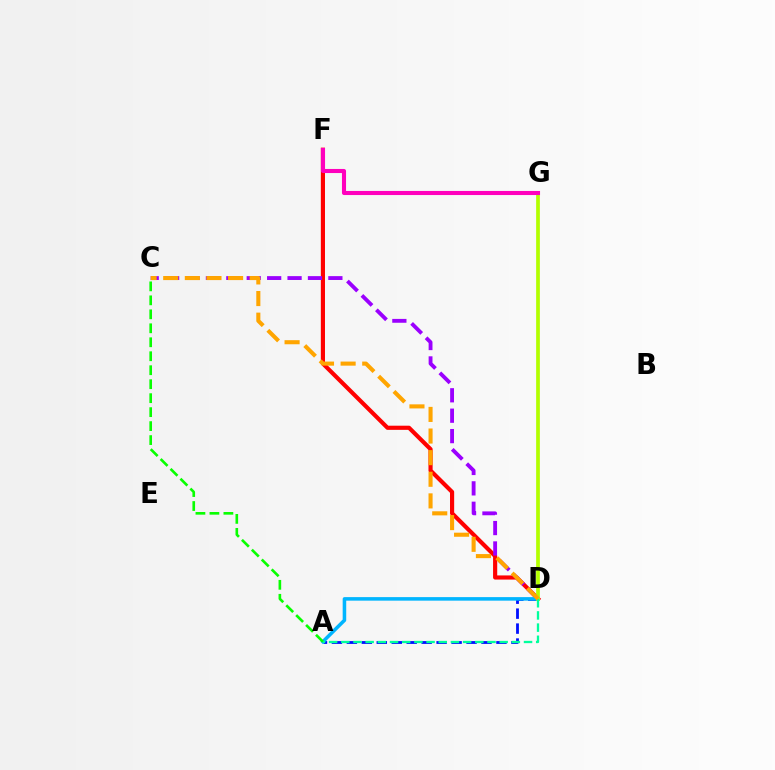{('D', 'F'): [{'color': '#ff0000', 'line_style': 'solid', 'thickness': 2.99}], ('A', 'D'): [{'color': '#0010ff', 'line_style': 'dashed', 'thickness': 2.03}, {'color': '#00b5ff', 'line_style': 'solid', 'thickness': 2.55}, {'color': '#00ff9d', 'line_style': 'dashed', 'thickness': 1.65}], ('C', 'D'): [{'color': '#9b00ff', 'line_style': 'dashed', 'thickness': 2.77}, {'color': '#ffa500', 'line_style': 'dashed', 'thickness': 2.94}], ('D', 'G'): [{'color': '#b3ff00', 'line_style': 'solid', 'thickness': 2.68}], ('A', 'C'): [{'color': '#08ff00', 'line_style': 'dashed', 'thickness': 1.9}], ('F', 'G'): [{'color': '#ff00bd', 'line_style': 'solid', 'thickness': 2.94}]}